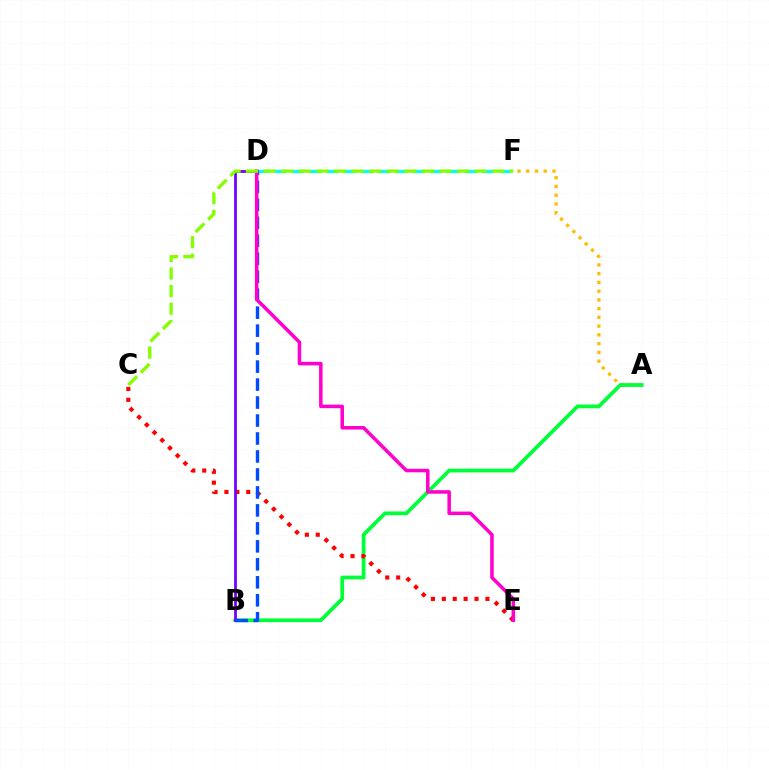{('A', 'F'): [{'color': '#ffbd00', 'line_style': 'dotted', 'thickness': 2.38}], ('A', 'B'): [{'color': '#00ff39', 'line_style': 'solid', 'thickness': 2.71}], ('D', 'F'): [{'color': '#00fff6', 'line_style': 'dashed', 'thickness': 2.34}], ('C', 'E'): [{'color': '#ff0000', 'line_style': 'dotted', 'thickness': 2.96}], ('B', 'D'): [{'color': '#7200ff', 'line_style': 'solid', 'thickness': 1.99}, {'color': '#004bff', 'line_style': 'dashed', 'thickness': 2.44}], ('D', 'E'): [{'color': '#ff00cf', 'line_style': 'solid', 'thickness': 2.53}], ('C', 'F'): [{'color': '#84ff00', 'line_style': 'dashed', 'thickness': 2.39}]}